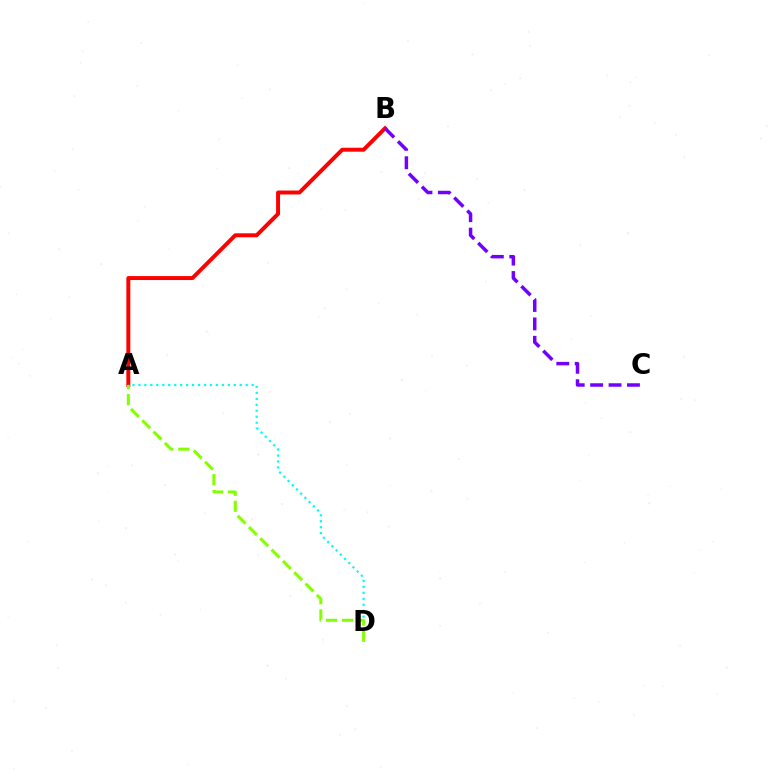{('A', 'B'): [{'color': '#ff0000', 'line_style': 'solid', 'thickness': 2.85}], ('A', 'D'): [{'color': '#00fff6', 'line_style': 'dotted', 'thickness': 1.62}, {'color': '#84ff00', 'line_style': 'dashed', 'thickness': 2.17}], ('B', 'C'): [{'color': '#7200ff', 'line_style': 'dashed', 'thickness': 2.5}]}